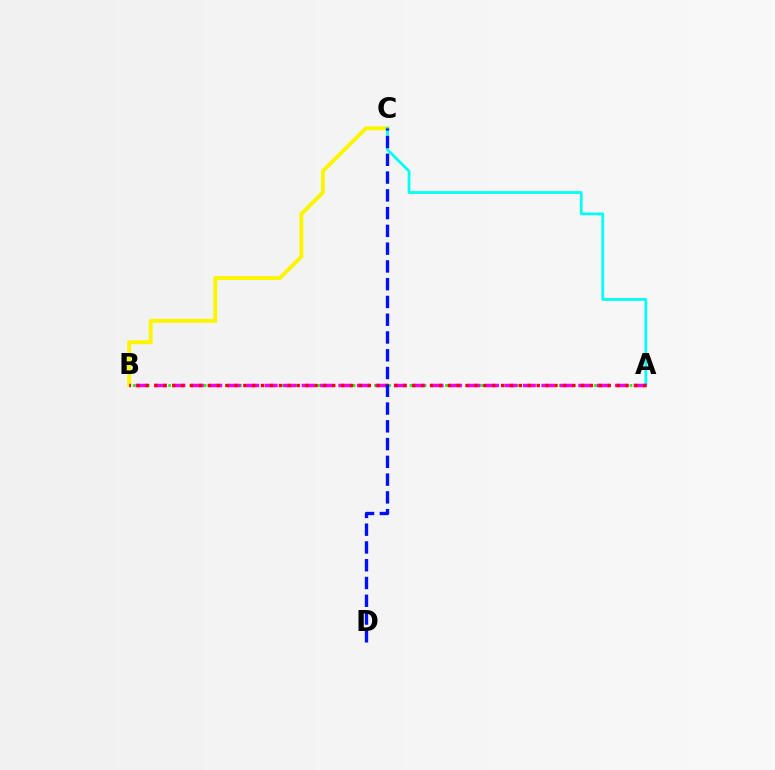{('B', 'C'): [{'color': '#fcf500', 'line_style': 'solid', 'thickness': 2.84}], ('A', 'B'): [{'color': '#08ff00', 'line_style': 'dotted', 'thickness': 1.93}, {'color': '#ee00ff', 'line_style': 'dashed', 'thickness': 2.51}, {'color': '#ff0000', 'line_style': 'dotted', 'thickness': 2.41}], ('A', 'C'): [{'color': '#00fff6', 'line_style': 'solid', 'thickness': 1.98}], ('C', 'D'): [{'color': '#0010ff', 'line_style': 'dashed', 'thickness': 2.41}]}